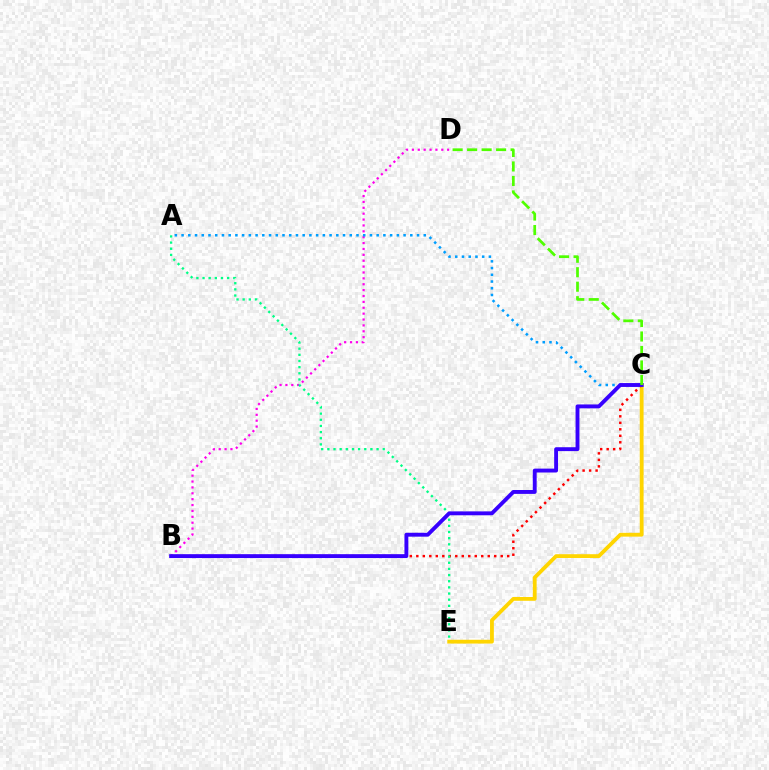{('B', 'D'): [{'color': '#ff00ed', 'line_style': 'dotted', 'thickness': 1.6}], ('C', 'E'): [{'color': '#ffd500', 'line_style': 'solid', 'thickness': 2.74}], ('B', 'C'): [{'color': '#ff0000', 'line_style': 'dotted', 'thickness': 1.76}, {'color': '#3700ff', 'line_style': 'solid', 'thickness': 2.8}], ('A', 'E'): [{'color': '#00ff86', 'line_style': 'dotted', 'thickness': 1.67}], ('A', 'C'): [{'color': '#009eff', 'line_style': 'dotted', 'thickness': 1.83}], ('C', 'D'): [{'color': '#4fff00', 'line_style': 'dashed', 'thickness': 1.97}]}